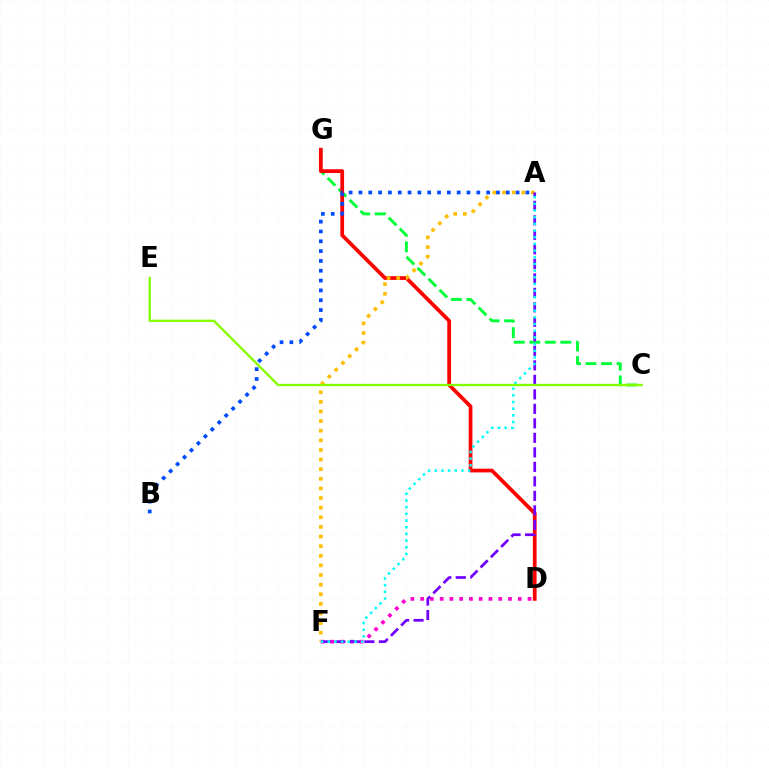{('C', 'G'): [{'color': '#00ff39', 'line_style': 'dashed', 'thickness': 2.11}], ('D', 'G'): [{'color': '#ff0000', 'line_style': 'solid', 'thickness': 2.7}], ('A', 'F'): [{'color': '#ffbd00', 'line_style': 'dotted', 'thickness': 2.61}, {'color': '#7200ff', 'line_style': 'dashed', 'thickness': 1.97}, {'color': '#00fff6', 'line_style': 'dotted', 'thickness': 1.81}], ('D', 'F'): [{'color': '#ff00cf', 'line_style': 'dotted', 'thickness': 2.65}], ('C', 'E'): [{'color': '#84ff00', 'line_style': 'solid', 'thickness': 1.69}], ('A', 'B'): [{'color': '#004bff', 'line_style': 'dotted', 'thickness': 2.67}]}